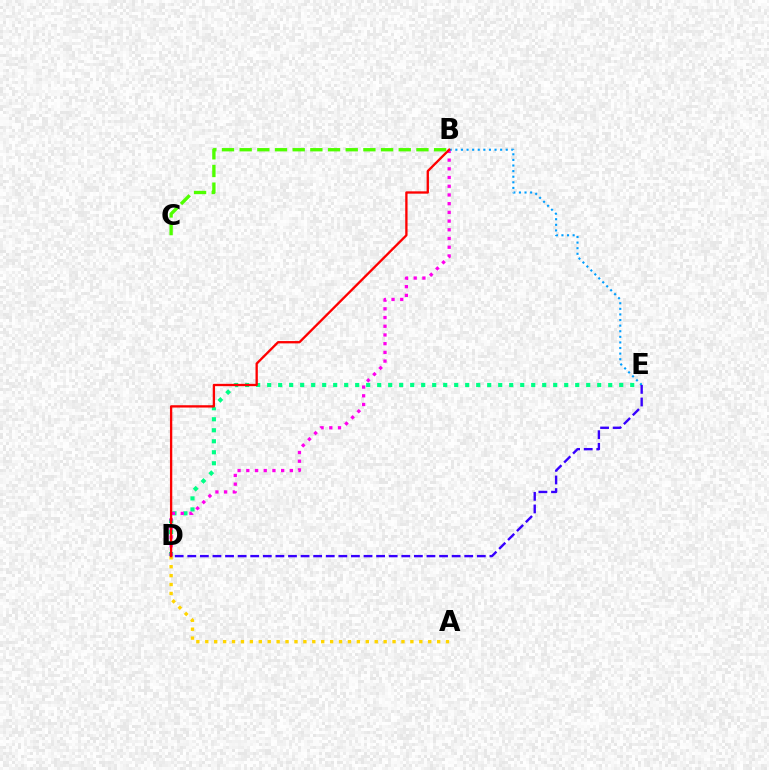{('D', 'E'): [{'color': '#00ff86', 'line_style': 'dotted', 'thickness': 2.99}, {'color': '#3700ff', 'line_style': 'dashed', 'thickness': 1.71}], ('B', 'D'): [{'color': '#ff00ed', 'line_style': 'dotted', 'thickness': 2.37}, {'color': '#ff0000', 'line_style': 'solid', 'thickness': 1.67}], ('A', 'D'): [{'color': '#ffd500', 'line_style': 'dotted', 'thickness': 2.42}], ('B', 'E'): [{'color': '#009eff', 'line_style': 'dotted', 'thickness': 1.52}], ('B', 'C'): [{'color': '#4fff00', 'line_style': 'dashed', 'thickness': 2.4}]}